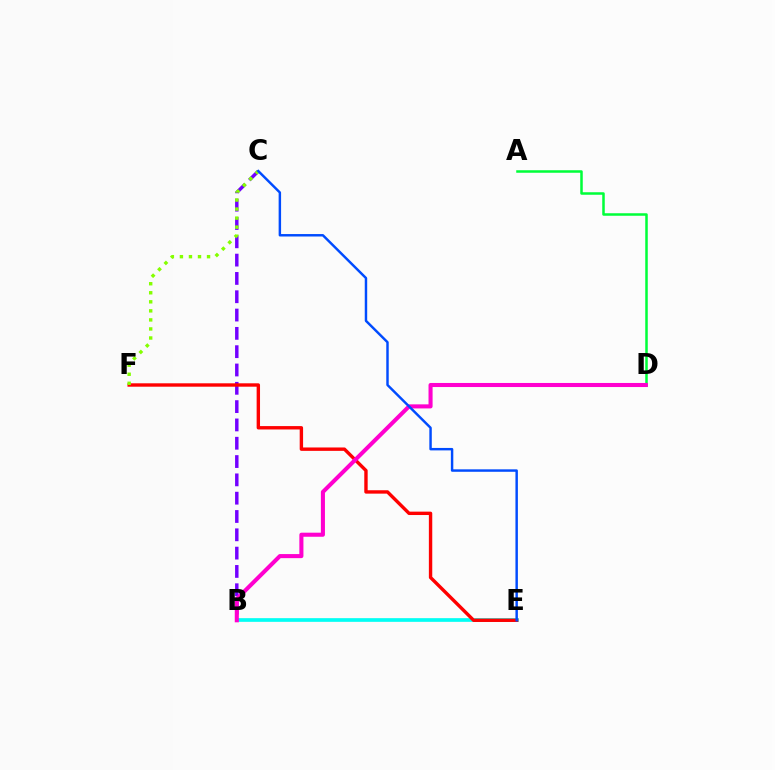{('B', 'C'): [{'color': '#7200ff', 'line_style': 'dashed', 'thickness': 2.49}], ('B', 'E'): [{'color': '#ffbd00', 'line_style': 'solid', 'thickness': 1.57}, {'color': '#00fff6', 'line_style': 'solid', 'thickness': 2.64}], ('A', 'D'): [{'color': '#00ff39', 'line_style': 'solid', 'thickness': 1.81}], ('E', 'F'): [{'color': '#ff0000', 'line_style': 'solid', 'thickness': 2.44}], ('C', 'F'): [{'color': '#84ff00', 'line_style': 'dotted', 'thickness': 2.46}], ('B', 'D'): [{'color': '#ff00cf', 'line_style': 'solid', 'thickness': 2.93}], ('C', 'E'): [{'color': '#004bff', 'line_style': 'solid', 'thickness': 1.76}]}